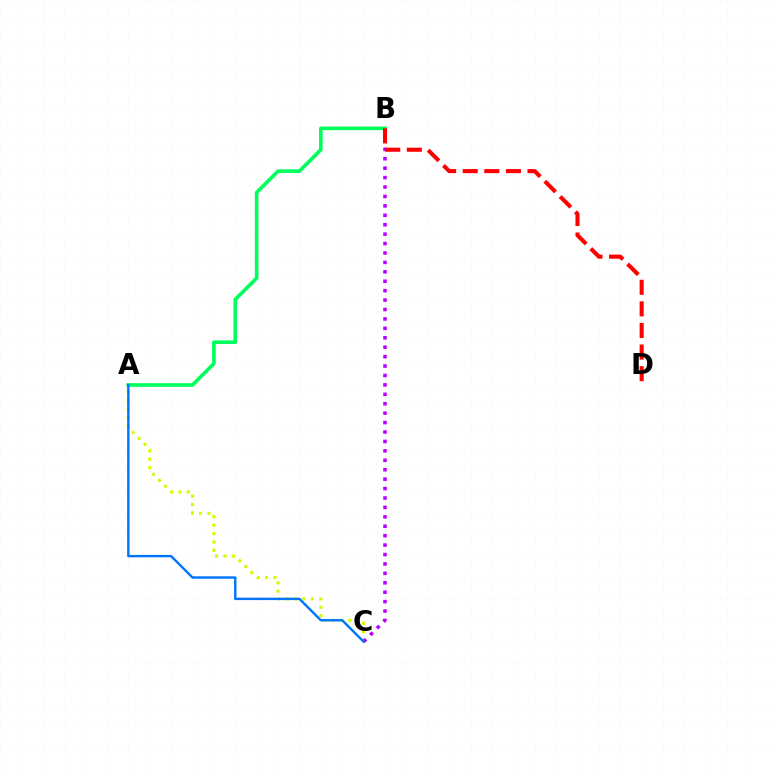{('A', 'C'): [{'color': '#d1ff00', 'line_style': 'dotted', 'thickness': 2.28}, {'color': '#0074ff', 'line_style': 'solid', 'thickness': 1.73}], ('B', 'C'): [{'color': '#b900ff', 'line_style': 'dotted', 'thickness': 2.56}], ('A', 'B'): [{'color': '#00ff5c', 'line_style': 'solid', 'thickness': 2.63}], ('B', 'D'): [{'color': '#ff0000', 'line_style': 'dashed', 'thickness': 2.93}]}